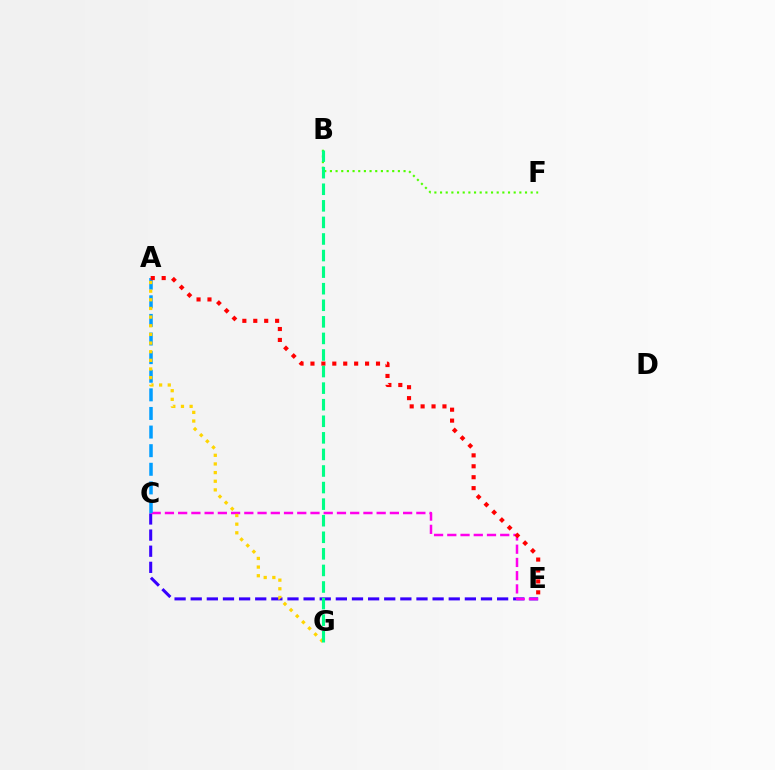{('C', 'E'): [{'color': '#3700ff', 'line_style': 'dashed', 'thickness': 2.19}, {'color': '#ff00ed', 'line_style': 'dashed', 'thickness': 1.8}], ('A', 'C'): [{'color': '#009eff', 'line_style': 'dashed', 'thickness': 2.53}], ('A', 'E'): [{'color': '#ff0000', 'line_style': 'dotted', 'thickness': 2.97}], ('B', 'F'): [{'color': '#4fff00', 'line_style': 'dotted', 'thickness': 1.54}], ('A', 'G'): [{'color': '#ffd500', 'line_style': 'dotted', 'thickness': 2.35}], ('B', 'G'): [{'color': '#00ff86', 'line_style': 'dashed', 'thickness': 2.25}]}